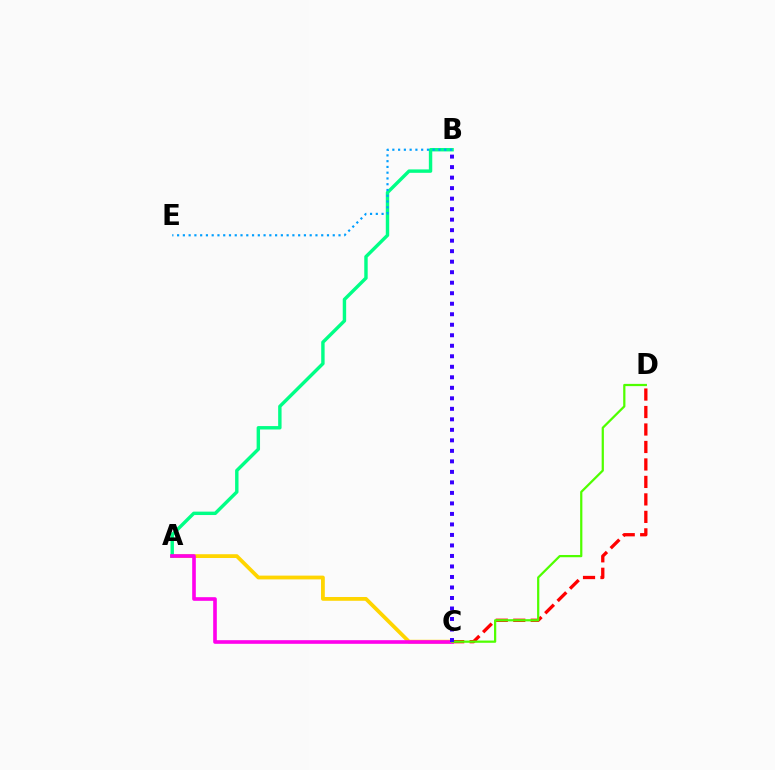{('A', 'C'): [{'color': '#ffd500', 'line_style': 'solid', 'thickness': 2.72}, {'color': '#ff00ed', 'line_style': 'solid', 'thickness': 2.62}], ('C', 'D'): [{'color': '#ff0000', 'line_style': 'dashed', 'thickness': 2.37}, {'color': '#4fff00', 'line_style': 'solid', 'thickness': 1.61}], ('A', 'B'): [{'color': '#00ff86', 'line_style': 'solid', 'thickness': 2.46}], ('B', 'E'): [{'color': '#009eff', 'line_style': 'dotted', 'thickness': 1.57}], ('B', 'C'): [{'color': '#3700ff', 'line_style': 'dotted', 'thickness': 2.86}]}